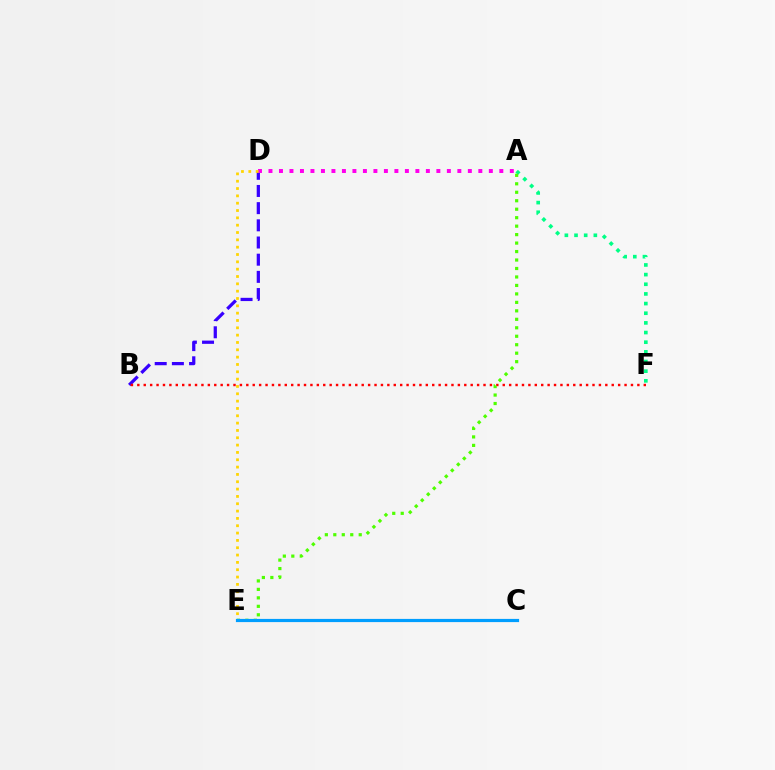{('B', 'D'): [{'color': '#3700ff', 'line_style': 'dashed', 'thickness': 2.33}], ('B', 'F'): [{'color': '#ff0000', 'line_style': 'dotted', 'thickness': 1.74}], ('A', 'D'): [{'color': '#ff00ed', 'line_style': 'dotted', 'thickness': 2.85}], ('D', 'E'): [{'color': '#ffd500', 'line_style': 'dotted', 'thickness': 1.99}], ('A', 'F'): [{'color': '#00ff86', 'line_style': 'dotted', 'thickness': 2.62}], ('A', 'E'): [{'color': '#4fff00', 'line_style': 'dotted', 'thickness': 2.3}], ('C', 'E'): [{'color': '#009eff', 'line_style': 'solid', 'thickness': 2.29}]}